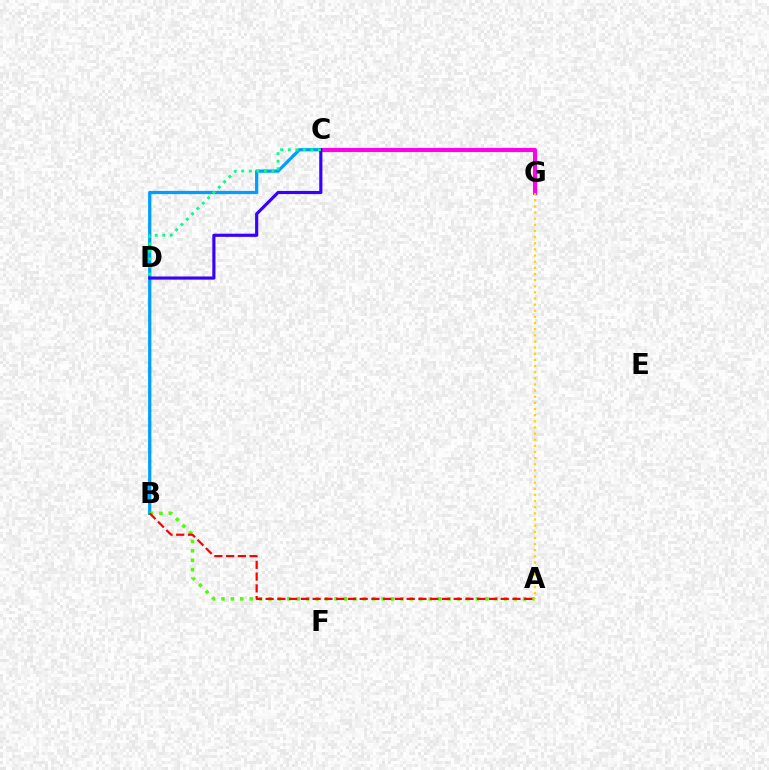{('B', 'C'): [{'color': '#009eff', 'line_style': 'solid', 'thickness': 2.34}], ('C', 'G'): [{'color': '#ff00ed', 'line_style': 'solid', 'thickness': 2.94}], ('A', 'B'): [{'color': '#4fff00', 'line_style': 'dotted', 'thickness': 2.56}, {'color': '#ff0000', 'line_style': 'dashed', 'thickness': 1.6}], ('C', 'D'): [{'color': '#3700ff', 'line_style': 'solid', 'thickness': 2.27}, {'color': '#00ff86', 'line_style': 'dotted', 'thickness': 2.05}], ('A', 'G'): [{'color': '#ffd500', 'line_style': 'dotted', 'thickness': 1.67}]}